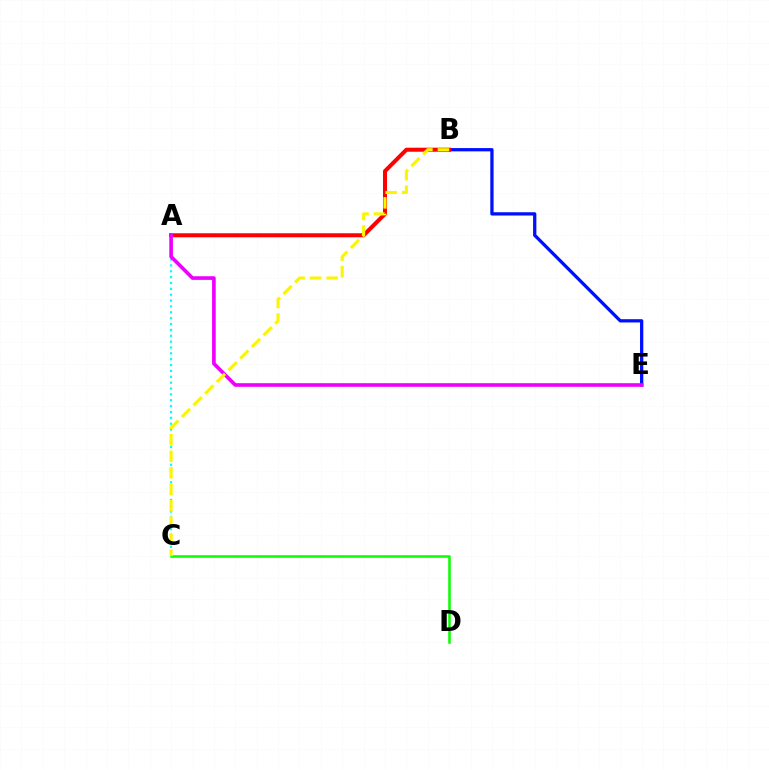{('B', 'E'): [{'color': '#0010ff', 'line_style': 'solid', 'thickness': 2.36}], ('A', 'C'): [{'color': '#00fff6', 'line_style': 'dotted', 'thickness': 1.59}], ('A', 'B'): [{'color': '#ff0000', 'line_style': 'solid', 'thickness': 2.91}], ('A', 'E'): [{'color': '#ee00ff', 'line_style': 'solid', 'thickness': 2.62}], ('C', 'D'): [{'color': '#08ff00', 'line_style': 'solid', 'thickness': 1.83}], ('B', 'C'): [{'color': '#fcf500', 'line_style': 'dashed', 'thickness': 2.24}]}